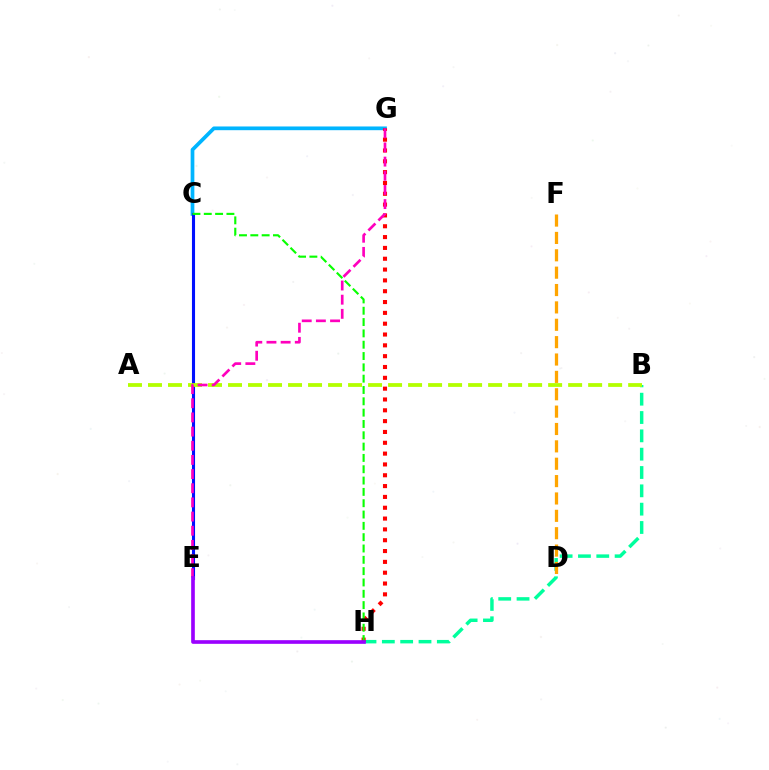{('C', 'G'): [{'color': '#00b5ff', 'line_style': 'solid', 'thickness': 2.68}], ('B', 'H'): [{'color': '#00ff9d', 'line_style': 'dashed', 'thickness': 2.49}], ('C', 'E'): [{'color': '#0010ff', 'line_style': 'solid', 'thickness': 2.23}], ('D', 'F'): [{'color': '#ffa500', 'line_style': 'dashed', 'thickness': 2.36}], ('A', 'B'): [{'color': '#b3ff00', 'line_style': 'dashed', 'thickness': 2.72}], ('G', 'H'): [{'color': '#ff0000', 'line_style': 'dotted', 'thickness': 2.94}], ('E', 'G'): [{'color': '#ff00bd', 'line_style': 'dashed', 'thickness': 1.92}], ('C', 'H'): [{'color': '#08ff00', 'line_style': 'dashed', 'thickness': 1.54}], ('E', 'H'): [{'color': '#9b00ff', 'line_style': 'solid', 'thickness': 2.63}]}